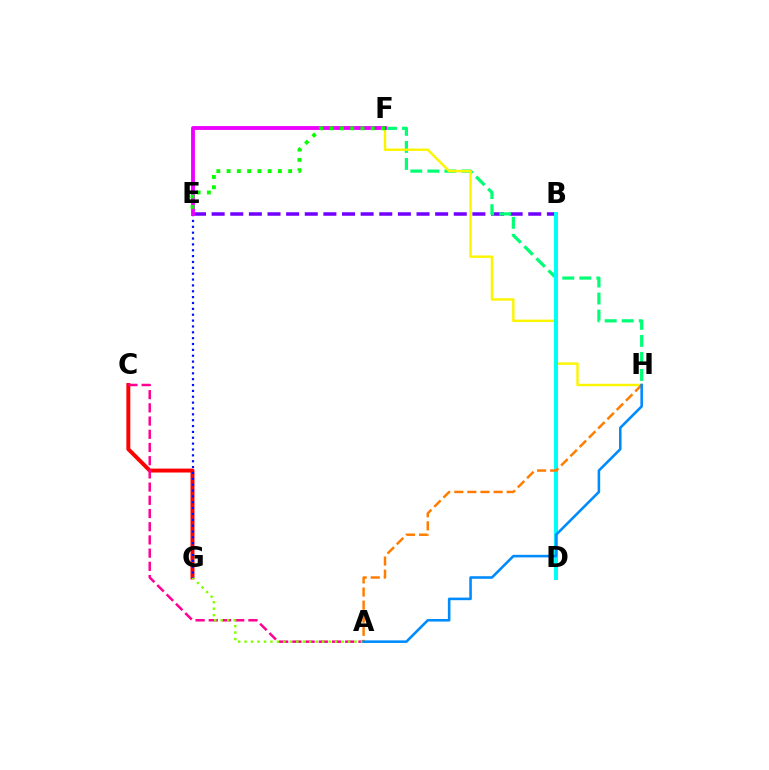{('C', 'G'): [{'color': '#ff0000', 'line_style': 'solid', 'thickness': 2.83}], ('B', 'E'): [{'color': '#7200ff', 'line_style': 'dashed', 'thickness': 2.53}], ('A', 'C'): [{'color': '#ff0094', 'line_style': 'dashed', 'thickness': 1.79}], ('F', 'H'): [{'color': '#00ff74', 'line_style': 'dashed', 'thickness': 2.31}, {'color': '#fcf500', 'line_style': 'solid', 'thickness': 1.75}], ('A', 'G'): [{'color': '#84ff00', 'line_style': 'dotted', 'thickness': 1.76}], ('E', 'G'): [{'color': '#0010ff', 'line_style': 'dotted', 'thickness': 1.59}], ('B', 'D'): [{'color': '#00fff6', 'line_style': 'solid', 'thickness': 2.9}], ('E', 'F'): [{'color': '#ee00ff', 'line_style': 'solid', 'thickness': 2.76}, {'color': '#08ff00', 'line_style': 'dotted', 'thickness': 2.79}], ('A', 'H'): [{'color': '#ff7c00', 'line_style': 'dashed', 'thickness': 1.78}, {'color': '#008cff', 'line_style': 'solid', 'thickness': 1.86}]}